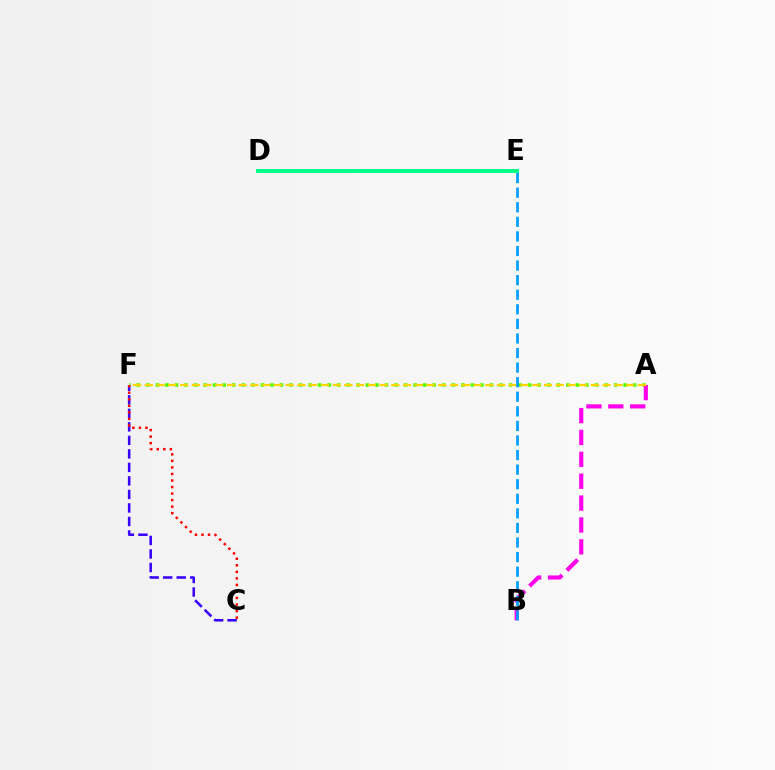{('A', 'F'): [{'color': '#4fff00', 'line_style': 'dotted', 'thickness': 2.59}, {'color': '#ffd500', 'line_style': 'dashed', 'thickness': 1.59}], ('C', 'F'): [{'color': '#3700ff', 'line_style': 'dashed', 'thickness': 1.84}, {'color': '#ff0000', 'line_style': 'dotted', 'thickness': 1.78}], ('A', 'B'): [{'color': '#ff00ed', 'line_style': 'dashed', 'thickness': 2.97}], ('D', 'E'): [{'color': '#00ff86', 'line_style': 'solid', 'thickness': 2.85}], ('B', 'E'): [{'color': '#009eff', 'line_style': 'dashed', 'thickness': 1.98}]}